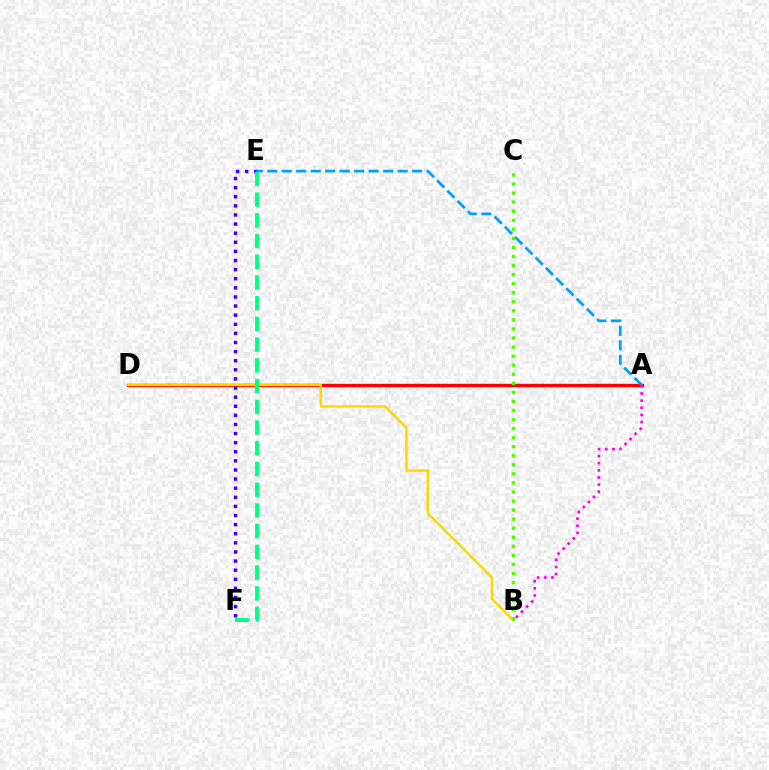{('A', 'D'): [{'color': '#ff0000', 'line_style': 'solid', 'thickness': 2.42}], ('E', 'F'): [{'color': '#3700ff', 'line_style': 'dotted', 'thickness': 2.47}, {'color': '#00ff86', 'line_style': 'dashed', 'thickness': 2.81}], ('B', 'D'): [{'color': '#ffd500', 'line_style': 'solid', 'thickness': 1.73}], ('A', 'E'): [{'color': '#009eff', 'line_style': 'dashed', 'thickness': 1.97}], ('B', 'C'): [{'color': '#4fff00', 'line_style': 'dotted', 'thickness': 2.46}], ('A', 'B'): [{'color': '#ff00ed', 'line_style': 'dotted', 'thickness': 1.94}]}